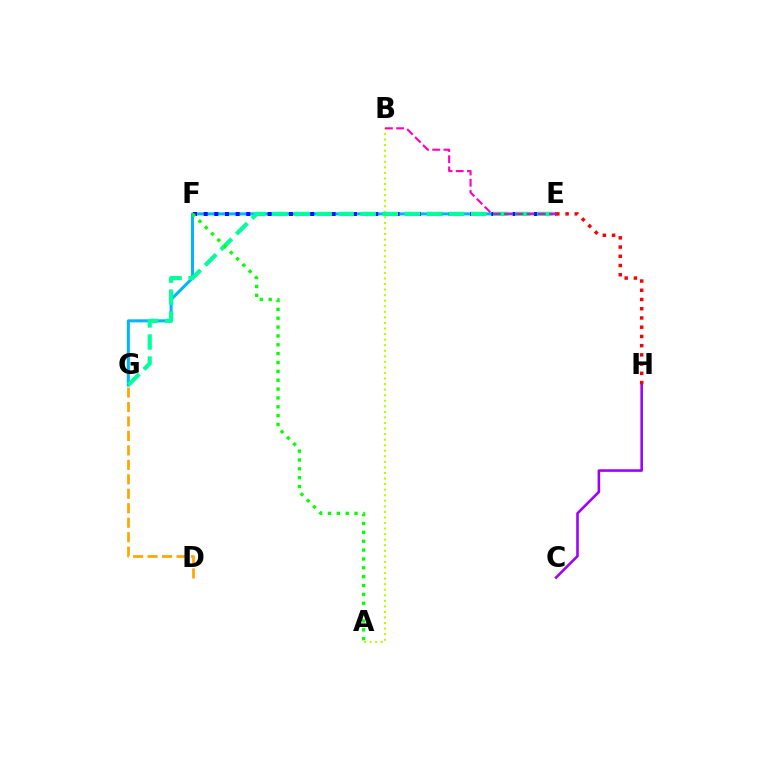{('E', 'G'): [{'color': '#00b5ff', 'line_style': 'solid', 'thickness': 2.18}, {'color': '#00ff9d', 'line_style': 'dashed', 'thickness': 3.0}], ('E', 'F'): [{'color': '#0010ff', 'line_style': 'dotted', 'thickness': 2.9}], ('A', 'B'): [{'color': '#b3ff00', 'line_style': 'dotted', 'thickness': 1.51}], ('C', 'H'): [{'color': '#9b00ff', 'line_style': 'solid', 'thickness': 1.86}], ('D', 'G'): [{'color': '#ffa500', 'line_style': 'dashed', 'thickness': 1.96}], ('E', 'H'): [{'color': '#ff0000', 'line_style': 'dotted', 'thickness': 2.51}], ('B', 'E'): [{'color': '#ff00bd', 'line_style': 'dashed', 'thickness': 1.53}], ('A', 'F'): [{'color': '#08ff00', 'line_style': 'dotted', 'thickness': 2.41}]}